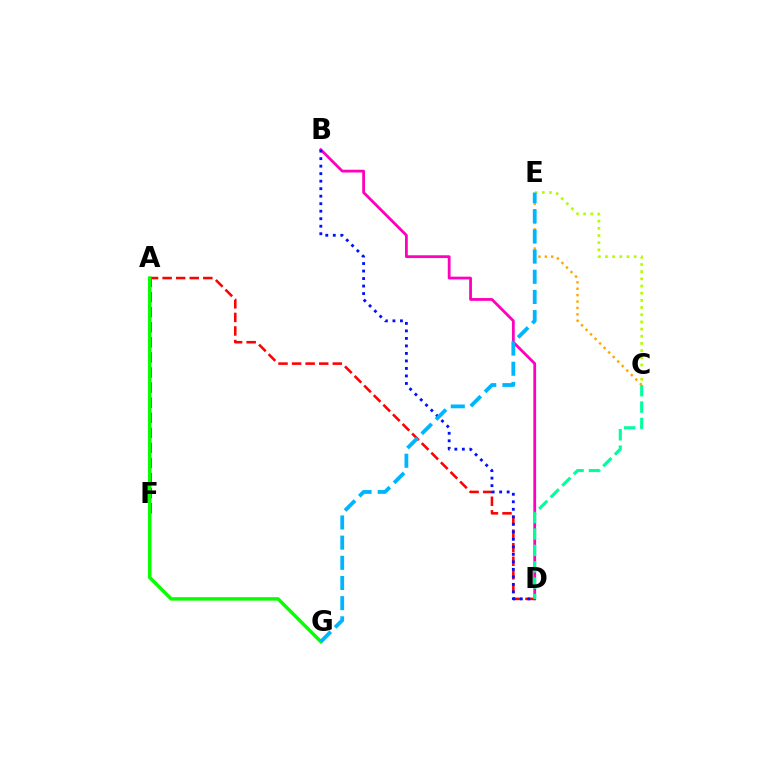{('B', 'D'): [{'color': '#ff00bd', 'line_style': 'solid', 'thickness': 2.01}, {'color': '#0010ff', 'line_style': 'dotted', 'thickness': 2.04}], ('A', 'D'): [{'color': '#ff0000', 'line_style': 'dashed', 'thickness': 1.84}], ('A', 'F'): [{'color': '#9b00ff', 'line_style': 'dashed', 'thickness': 2.05}], ('C', 'E'): [{'color': '#b3ff00', 'line_style': 'dotted', 'thickness': 1.95}, {'color': '#ffa500', 'line_style': 'dotted', 'thickness': 1.74}], ('C', 'D'): [{'color': '#00ff9d', 'line_style': 'dashed', 'thickness': 2.22}], ('A', 'G'): [{'color': '#08ff00', 'line_style': 'solid', 'thickness': 2.49}], ('E', 'G'): [{'color': '#00b5ff', 'line_style': 'dashed', 'thickness': 2.74}]}